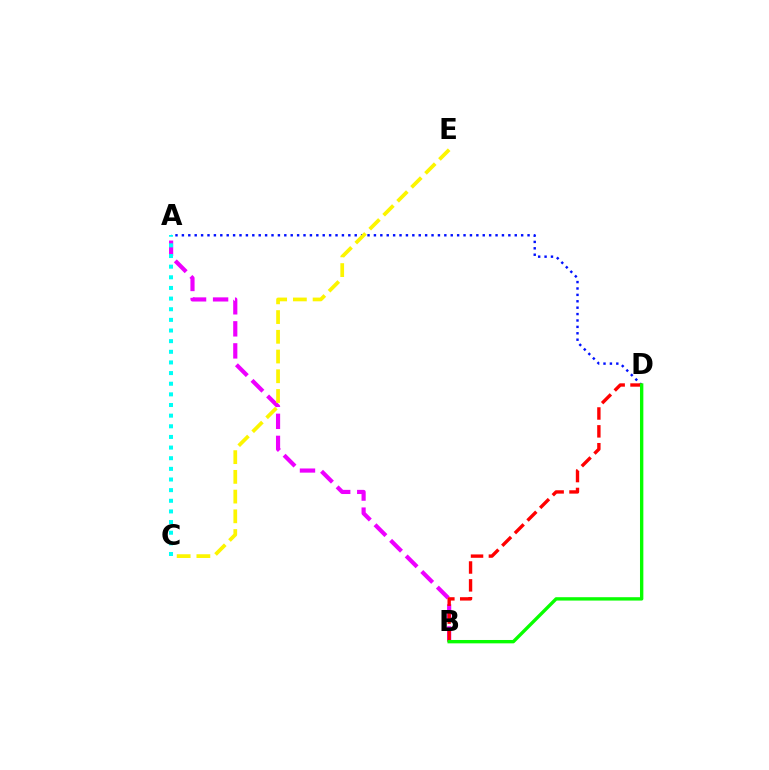{('A', 'D'): [{'color': '#0010ff', 'line_style': 'dotted', 'thickness': 1.74}], ('A', 'B'): [{'color': '#ee00ff', 'line_style': 'dashed', 'thickness': 2.99}], ('C', 'E'): [{'color': '#fcf500', 'line_style': 'dashed', 'thickness': 2.68}], ('B', 'D'): [{'color': '#ff0000', 'line_style': 'dashed', 'thickness': 2.43}, {'color': '#08ff00', 'line_style': 'solid', 'thickness': 2.42}], ('A', 'C'): [{'color': '#00fff6', 'line_style': 'dotted', 'thickness': 2.89}]}